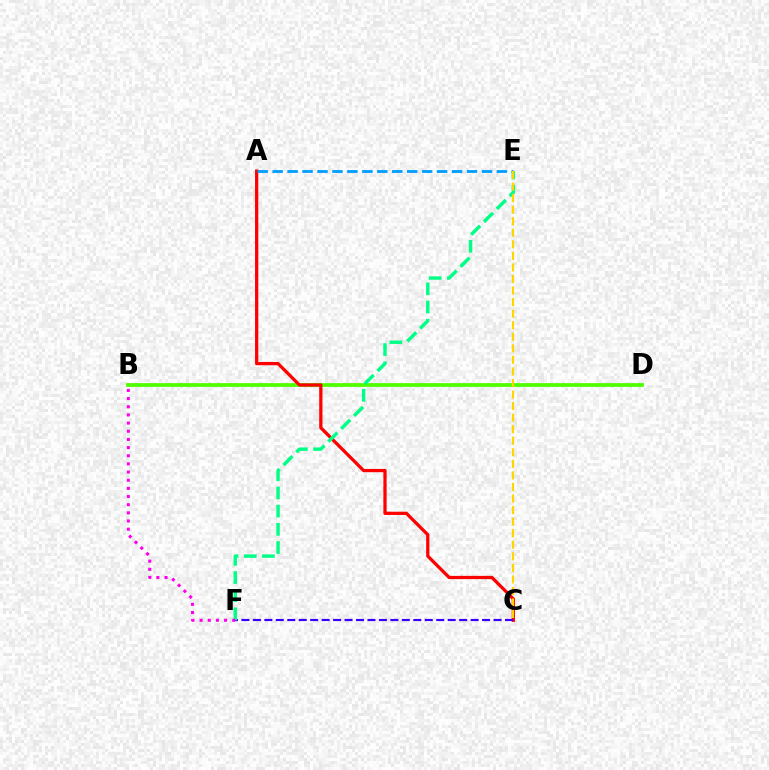{('B', 'D'): [{'color': '#4fff00', 'line_style': 'solid', 'thickness': 2.7}], ('A', 'C'): [{'color': '#ff0000', 'line_style': 'solid', 'thickness': 2.34}], ('C', 'F'): [{'color': '#3700ff', 'line_style': 'dashed', 'thickness': 1.56}], ('E', 'F'): [{'color': '#00ff86', 'line_style': 'dashed', 'thickness': 2.47}], ('B', 'F'): [{'color': '#ff00ed', 'line_style': 'dotted', 'thickness': 2.22}], ('A', 'E'): [{'color': '#009eff', 'line_style': 'dashed', 'thickness': 2.03}], ('C', 'E'): [{'color': '#ffd500', 'line_style': 'dashed', 'thickness': 1.57}]}